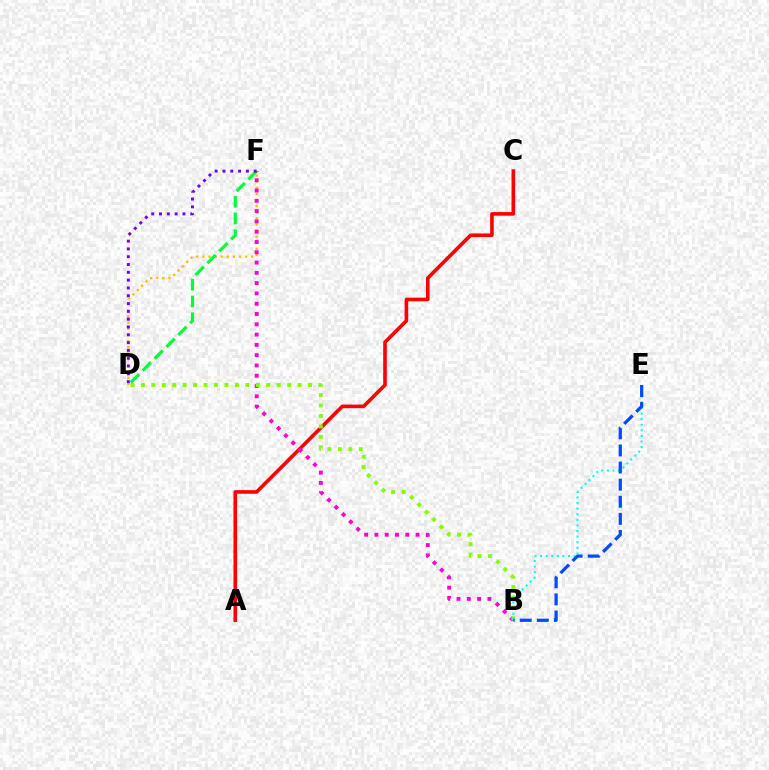{('D', 'F'): [{'color': '#ffbd00', 'line_style': 'dotted', 'thickness': 1.66}, {'color': '#00ff39', 'line_style': 'dashed', 'thickness': 2.28}, {'color': '#7200ff', 'line_style': 'dotted', 'thickness': 2.12}], ('A', 'C'): [{'color': '#ff0000', 'line_style': 'solid', 'thickness': 2.6}], ('B', 'F'): [{'color': '#ff00cf', 'line_style': 'dotted', 'thickness': 2.8}], ('B', 'D'): [{'color': '#84ff00', 'line_style': 'dotted', 'thickness': 2.84}], ('B', 'E'): [{'color': '#00fff6', 'line_style': 'dotted', 'thickness': 1.52}, {'color': '#004bff', 'line_style': 'dashed', 'thickness': 2.32}]}